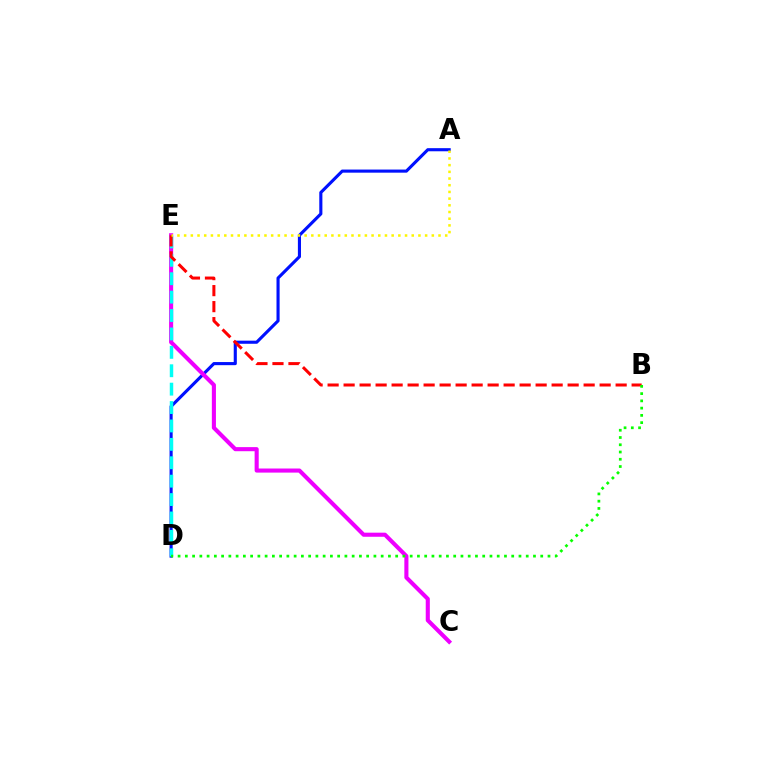{('A', 'D'): [{'color': '#0010ff', 'line_style': 'solid', 'thickness': 2.24}], ('C', 'E'): [{'color': '#ee00ff', 'line_style': 'solid', 'thickness': 2.94}], ('D', 'E'): [{'color': '#00fff6', 'line_style': 'dashed', 'thickness': 2.5}], ('B', 'E'): [{'color': '#ff0000', 'line_style': 'dashed', 'thickness': 2.17}], ('A', 'E'): [{'color': '#fcf500', 'line_style': 'dotted', 'thickness': 1.82}], ('B', 'D'): [{'color': '#08ff00', 'line_style': 'dotted', 'thickness': 1.97}]}